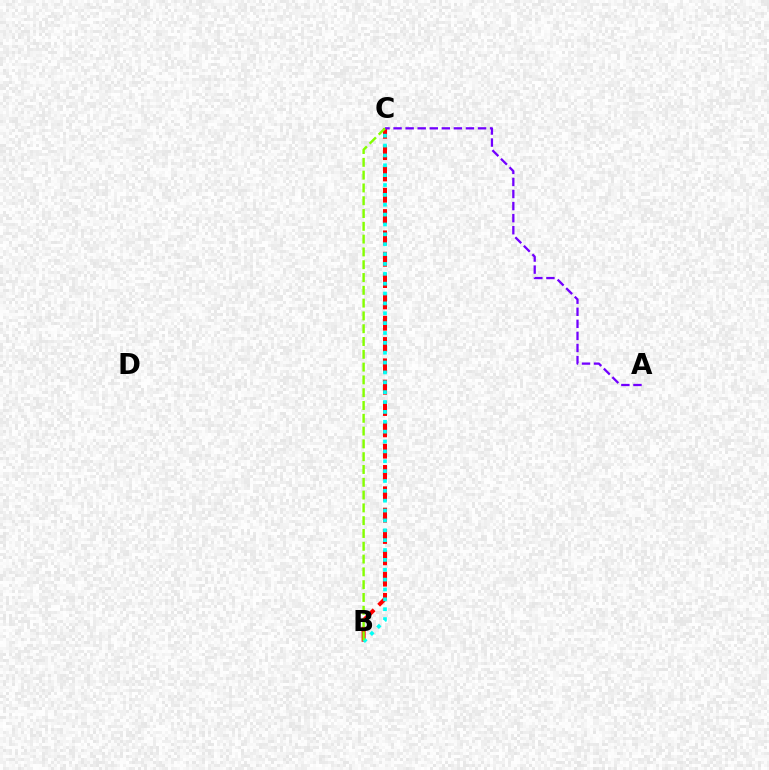{('B', 'C'): [{'color': '#ff0000', 'line_style': 'dashed', 'thickness': 2.9}, {'color': '#00fff6', 'line_style': 'dotted', 'thickness': 2.68}, {'color': '#84ff00', 'line_style': 'dashed', 'thickness': 1.74}], ('A', 'C'): [{'color': '#7200ff', 'line_style': 'dashed', 'thickness': 1.64}]}